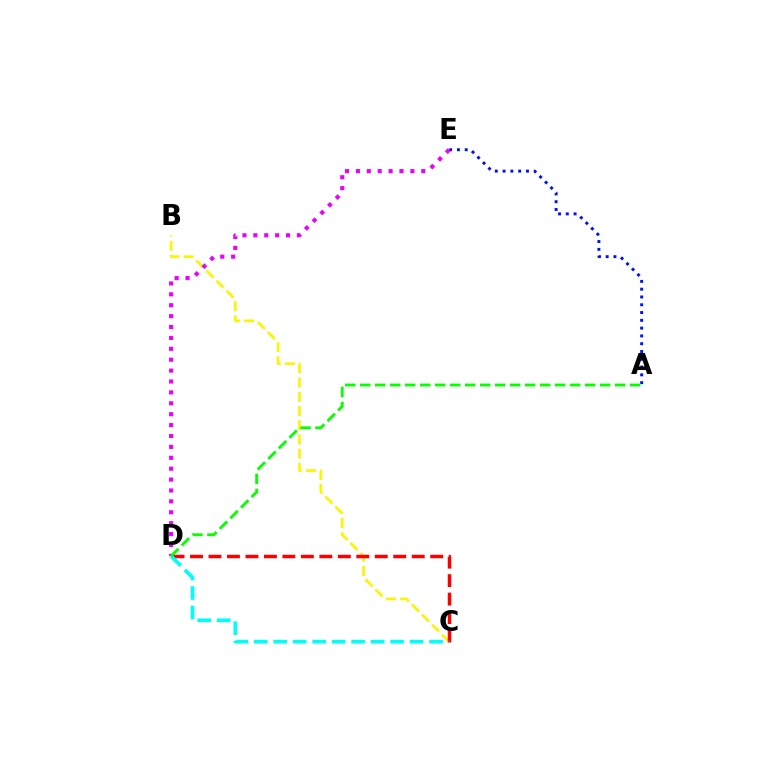{('B', 'C'): [{'color': '#fcf500', 'line_style': 'dashed', 'thickness': 1.93}], ('C', 'D'): [{'color': '#ff0000', 'line_style': 'dashed', 'thickness': 2.51}, {'color': '#00fff6', 'line_style': 'dashed', 'thickness': 2.65}], ('A', 'E'): [{'color': '#0010ff', 'line_style': 'dotted', 'thickness': 2.12}], ('D', 'E'): [{'color': '#ee00ff', 'line_style': 'dotted', 'thickness': 2.96}], ('A', 'D'): [{'color': '#08ff00', 'line_style': 'dashed', 'thickness': 2.04}]}